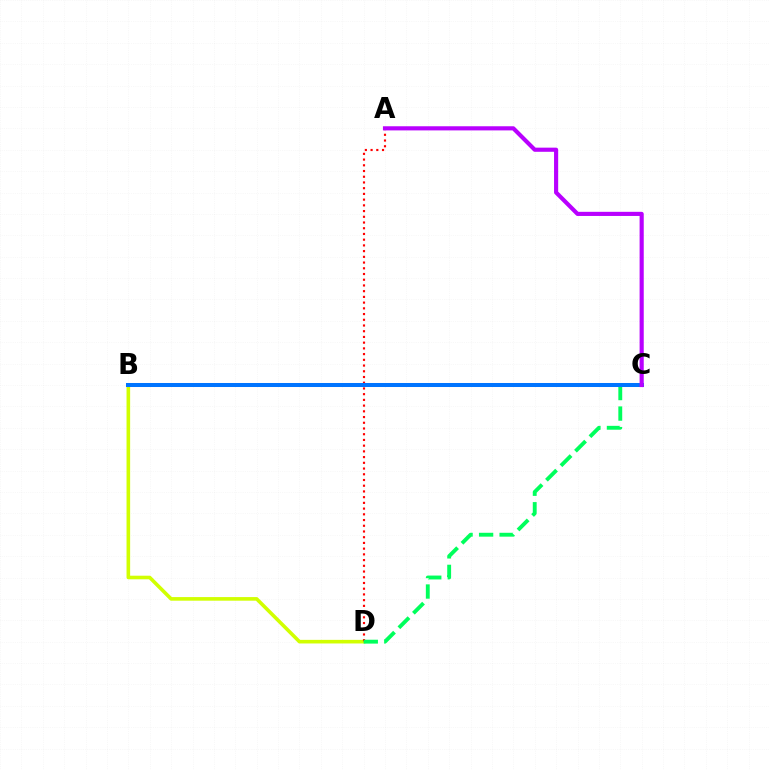{('B', 'D'): [{'color': '#d1ff00', 'line_style': 'solid', 'thickness': 2.59}], ('A', 'D'): [{'color': '#ff0000', 'line_style': 'dotted', 'thickness': 1.55}], ('C', 'D'): [{'color': '#00ff5c', 'line_style': 'dashed', 'thickness': 2.79}], ('B', 'C'): [{'color': '#0074ff', 'line_style': 'solid', 'thickness': 2.89}], ('A', 'C'): [{'color': '#b900ff', 'line_style': 'solid', 'thickness': 2.98}]}